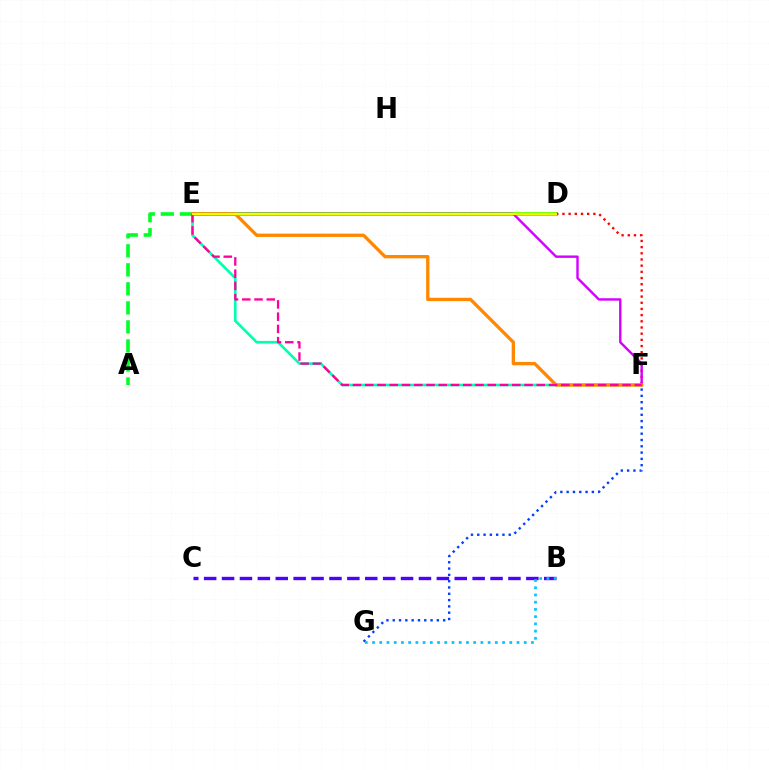{('D', 'E'): [{'color': '#66ff00', 'line_style': 'solid', 'thickness': 2.82}, {'color': '#eeff00', 'line_style': 'solid', 'thickness': 1.6}], ('D', 'F'): [{'color': '#ff0000', 'line_style': 'dotted', 'thickness': 1.68}], ('A', 'E'): [{'color': '#00ff27', 'line_style': 'dashed', 'thickness': 2.59}], ('B', 'C'): [{'color': '#4f00ff', 'line_style': 'dashed', 'thickness': 2.43}], ('F', 'G'): [{'color': '#003fff', 'line_style': 'dotted', 'thickness': 1.71}], ('E', 'F'): [{'color': '#00ffaf', 'line_style': 'solid', 'thickness': 1.89}, {'color': '#d600ff', 'line_style': 'solid', 'thickness': 1.73}, {'color': '#ff8800', 'line_style': 'solid', 'thickness': 2.39}, {'color': '#ff00a0', 'line_style': 'dashed', 'thickness': 1.66}], ('B', 'G'): [{'color': '#00c7ff', 'line_style': 'dotted', 'thickness': 1.96}]}